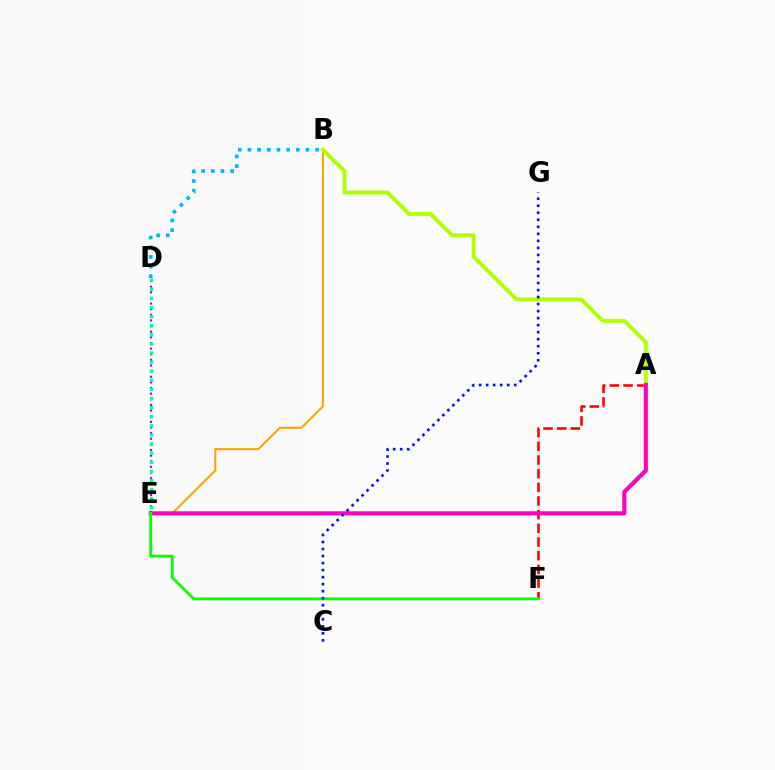{('D', 'E'): [{'color': '#9b00ff', 'line_style': 'dotted', 'thickness': 1.53}, {'color': '#00ff9d', 'line_style': 'dotted', 'thickness': 2.47}], ('B', 'D'): [{'color': '#00b5ff', 'line_style': 'dotted', 'thickness': 2.63}], ('A', 'F'): [{'color': '#ff0000', 'line_style': 'dashed', 'thickness': 1.86}], ('B', 'E'): [{'color': '#ffa500', 'line_style': 'solid', 'thickness': 1.52}], ('A', 'B'): [{'color': '#b3ff00', 'line_style': 'solid', 'thickness': 2.87}], ('A', 'E'): [{'color': '#ff00bd', 'line_style': 'solid', 'thickness': 2.96}], ('E', 'F'): [{'color': '#08ff00', 'line_style': 'solid', 'thickness': 2.04}], ('C', 'G'): [{'color': '#0010ff', 'line_style': 'dotted', 'thickness': 1.91}]}